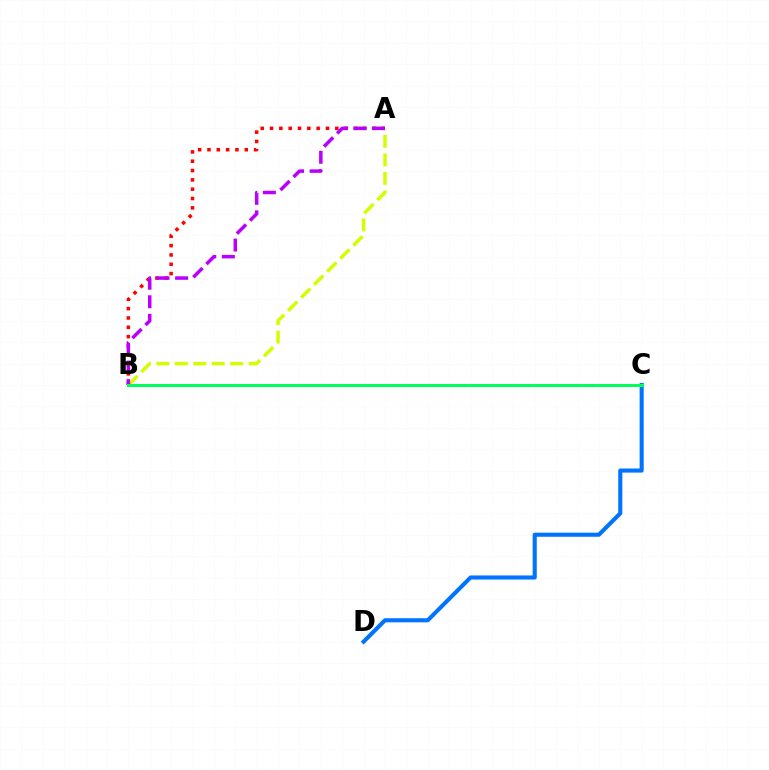{('A', 'B'): [{'color': '#d1ff00', 'line_style': 'dashed', 'thickness': 2.51}, {'color': '#ff0000', 'line_style': 'dotted', 'thickness': 2.53}, {'color': '#b900ff', 'line_style': 'dashed', 'thickness': 2.52}], ('C', 'D'): [{'color': '#0074ff', 'line_style': 'solid', 'thickness': 2.95}], ('B', 'C'): [{'color': '#00ff5c', 'line_style': 'solid', 'thickness': 2.17}]}